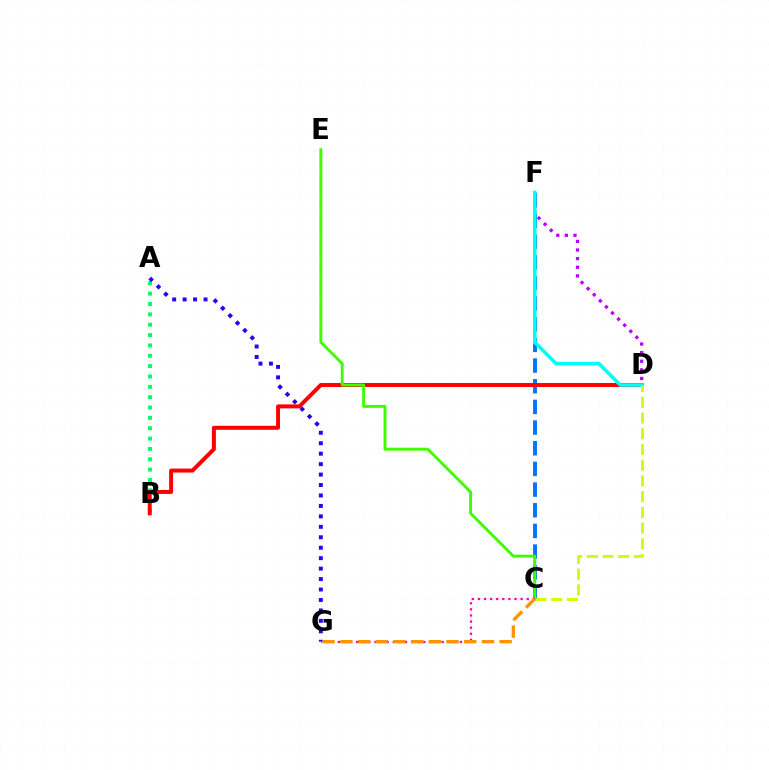{('C', 'F'): [{'color': '#0074ff', 'line_style': 'dashed', 'thickness': 2.81}], ('A', 'B'): [{'color': '#00ff5c', 'line_style': 'dotted', 'thickness': 2.81}], ('A', 'G'): [{'color': '#2500ff', 'line_style': 'dotted', 'thickness': 2.84}], ('B', 'D'): [{'color': '#ff0000', 'line_style': 'solid', 'thickness': 2.85}], ('D', 'F'): [{'color': '#b900ff', 'line_style': 'dotted', 'thickness': 2.34}, {'color': '#00fff6', 'line_style': 'solid', 'thickness': 2.56}], ('C', 'E'): [{'color': '#3dff00', 'line_style': 'solid', 'thickness': 2.09}], ('C', 'G'): [{'color': '#ff00ac', 'line_style': 'dotted', 'thickness': 1.66}, {'color': '#ff9400', 'line_style': 'dashed', 'thickness': 2.41}], ('C', 'D'): [{'color': '#d1ff00', 'line_style': 'dashed', 'thickness': 2.14}]}